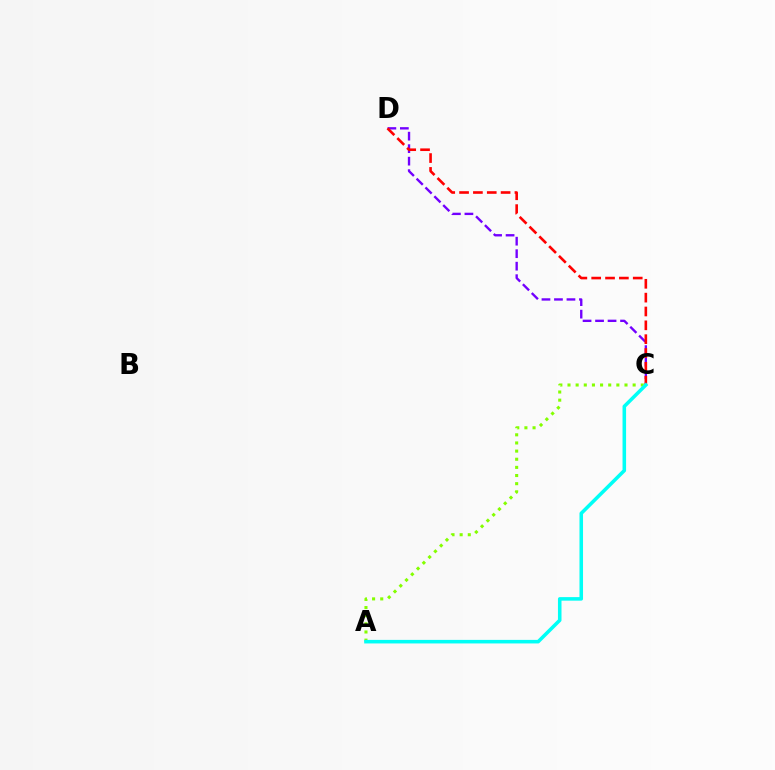{('A', 'C'): [{'color': '#84ff00', 'line_style': 'dotted', 'thickness': 2.21}, {'color': '#00fff6', 'line_style': 'solid', 'thickness': 2.56}], ('C', 'D'): [{'color': '#7200ff', 'line_style': 'dashed', 'thickness': 1.7}, {'color': '#ff0000', 'line_style': 'dashed', 'thickness': 1.88}]}